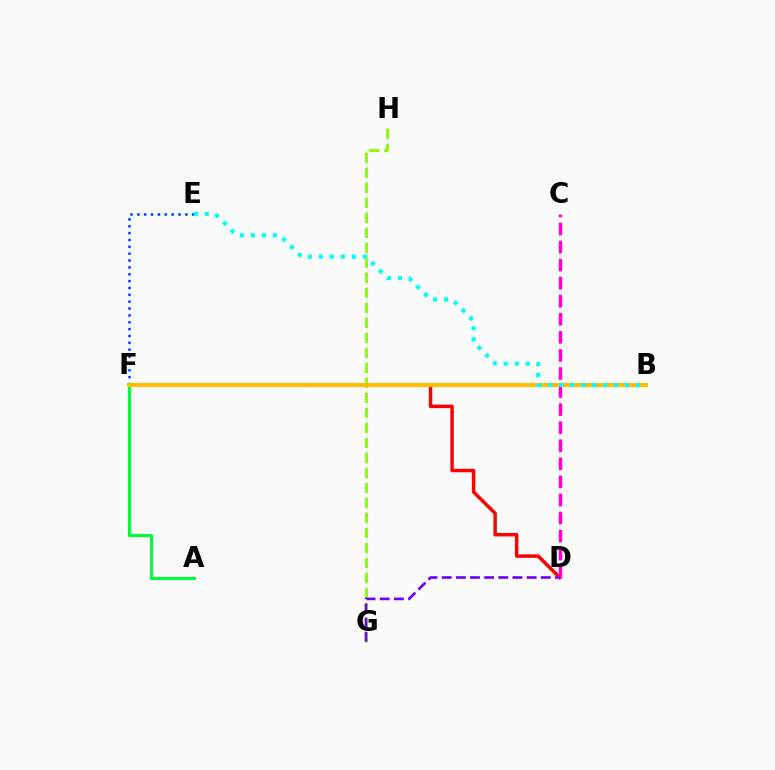{('D', 'F'): [{'color': '#ff0000', 'line_style': 'solid', 'thickness': 2.49}], ('E', 'F'): [{'color': '#004bff', 'line_style': 'dotted', 'thickness': 1.86}], ('A', 'F'): [{'color': '#00ff39', 'line_style': 'solid', 'thickness': 2.22}], ('G', 'H'): [{'color': '#84ff00', 'line_style': 'dashed', 'thickness': 2.04}], ('C', 'D'): [{'color': '#ff00cf', 'line_style': 'dashed', 'thickness': 2.45}], ('B', 'F'): [{'color': '#ffbd00', 'line_style': 'solid', 'thickness': 2.92}], ('D', 'G'): [{'color': '#7200ff', 'line_style': 'dashed', 'thickness': 1.92}], ('B', 'E'): [{'color': '#00fff6', 'line_style': 'dotted', 'thickness': 2.98}]}